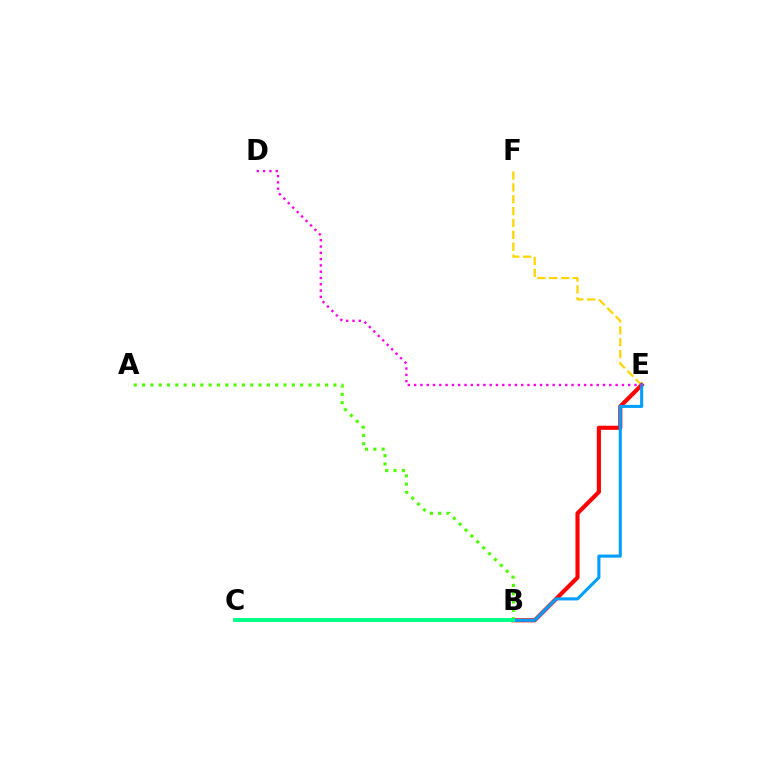{('E', 'F'): [{'color': '#ffd500', 'line_style': 'dashed', 'thickness': 1.61}], ('B', 'C'): [{'color': '#3700ff', 'line_style': 'dashed', 'thickness': 1.5}, {'color': '#00ff86', 'line_style': 'solid', 'thickness': 2.79}], ('A', 'B'): [{'color': '#4fff00', 'line_style': 'dotted', 'thickness': 2.26}], ('B', 'E'): [{'color': '#ff0000', 'line_style': 'solid', 'thickness': 2.97}, {'color': '#009eff', 'line_style': 'solid', 'thickness': 2.22}], ('D', 'E'): [{'color': '#ff00ed', 'line_style': 'dotted', 'thickness': 1.71}]}